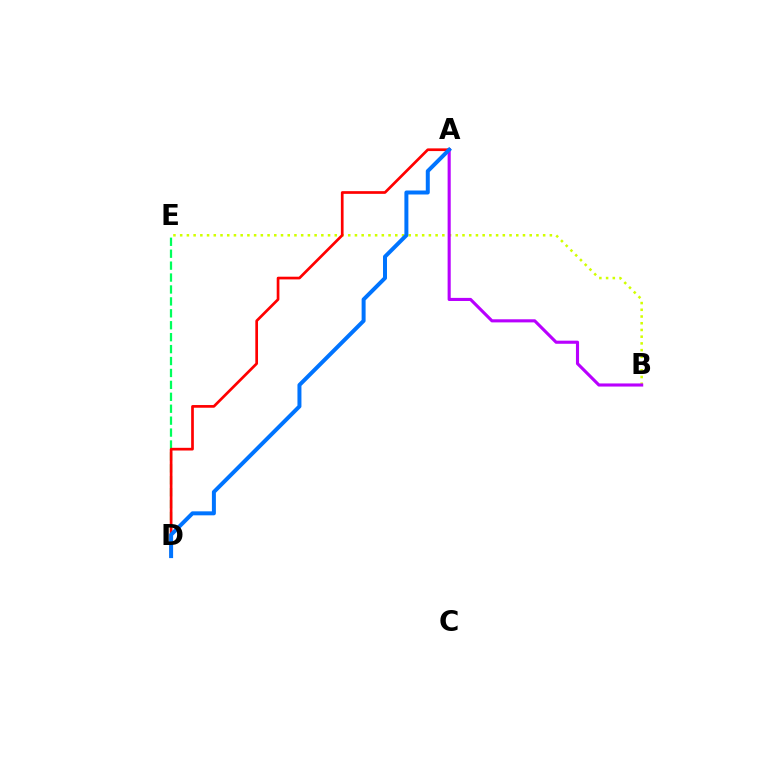{('D', 'E'): [{'color': '#00ff5c', 'line_style': 'dashed', 'thickness': 1.62}], ('B', 'E'): [{'color': '#d1ff00', 'line_style': 'dotted', 'thickness': 1.83}], ('A', 'B'): [{'color': '#b900ff', 'line_style': 'solid', 'thickness': 2.24}], ('A', 'D'): [{'color': '#ff0000', 'line_style': 'solid', 'thickness': 1.94}, {'color': '#0074ff', 'line_style': 'solid', 'thickness': 2.87}]}